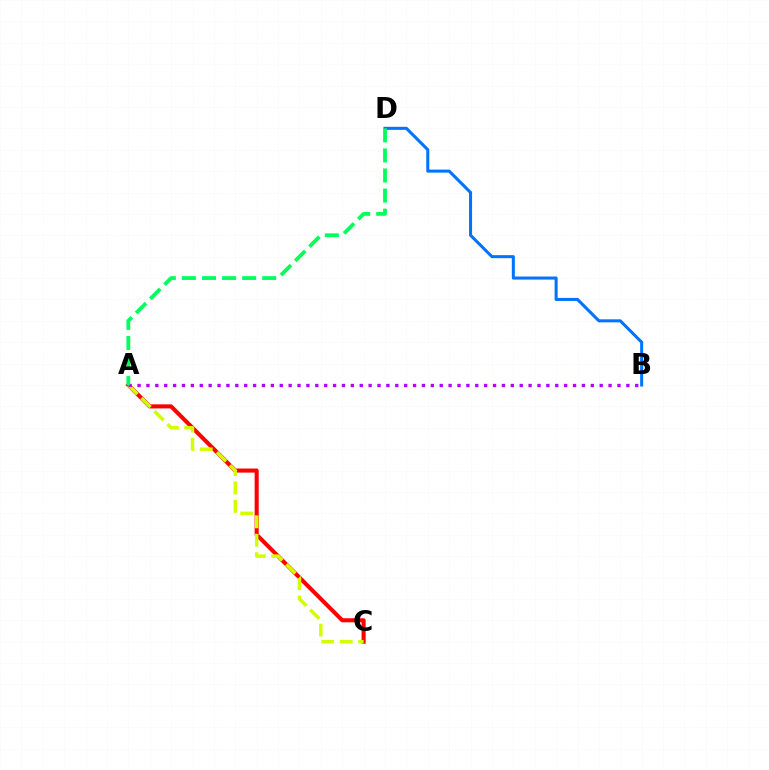{('A', 'C'): [{'color': '#ff0000', 'line_style': 'solid', 'thickness': 2.93}, {'color': '#d1ff00', 'line_style': 'dashed', 'thickness': 2.5}], ('A', 'B'): [{'color': '#b900ff', 'line_style': 'dotted', 'thickness': 2.41}], ('B', 'D'): [{'color': '#0074ff', 'line_style': 'solid', 'thickness': 2.19}], ('A', 'D'): [{'color': '#00ff5c', 'line_style': 'dashed', 'thickness': 2.73}]}